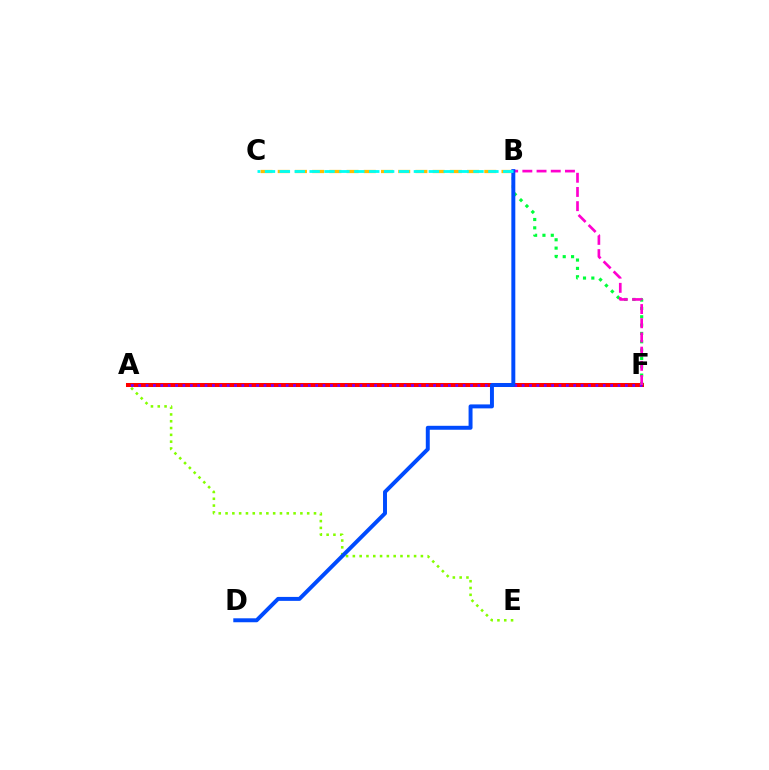{('A', 'F'): [{'color': '#ff0000', 'line_style': 'solid', 'thickness': 2.89}, {'color': '#7200ff', 'line_style': 'dotted', 'thickness': 2.0}], ('B', 'C'): [{'color': '#ffbd00', 'line_style': 'dashed', 'thickness': 2.34}, {'color': '#00fff6', 'line_style': 'dashed', 'thickness': 2.02}], ('B', 'F'): [{'color': '#00ff39', 'line_style': 'dotted', 'thickness': 2.26}, {'color': '#ff00cf', 'line_style': 'dashed', 'thickness': 1.93}], ('A', 'E'): [{'color': '#84ff00', 'line_style': 'dotted', 'thickness': 1.85}], ('B', 'D'): [{'color': '#004bff', 'line_style': 'solid', 'thickness': 2.85}]}